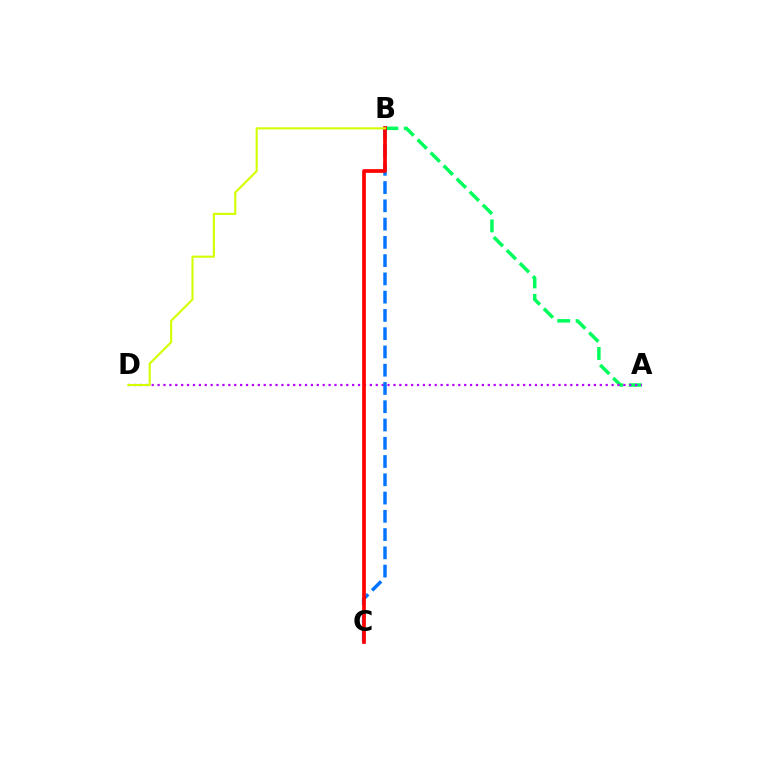{('A', 'B'): [{'color': '#00ff5c', 'line_style': 'dashed', 'thickness': 2.51}], ('A', 'D'): [{'color': '#b900ff', 'line_style': 'dotted', 'thickness': 1.6}], ('B', 'C'): [{'color': '#0074ff', 'line_style': 'dashed', 'thickness': 2.48}, {'color': '#ff0000', 'line_style': 'solid', 'thickness': 2.67}], ('B', 'D'): [{'color': '#d1ff00', 'line_style': 'solid', 'thickness': 1.52}]}